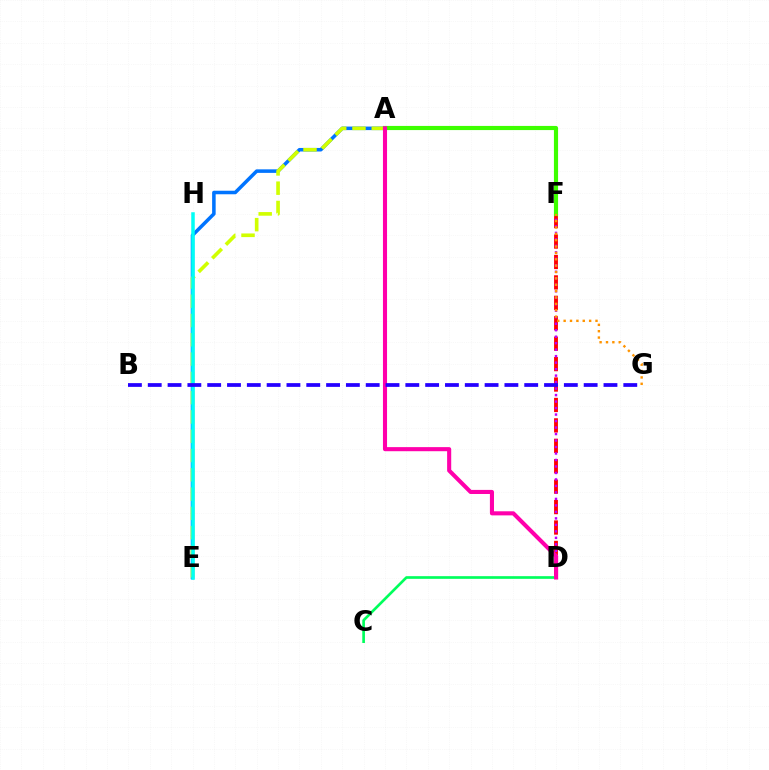{('A', 'E'): [{'color': '#0074ff', 'line_style': 'solid', 'thickness': 2.54}, {'color': '#d1ff00', 'line_style': 'dashed', 'thickness': 2.62}], ('D', 'F'): [{'color': '#ff0000', 'line_style': 'dashed', 'thickness': 2.77}, {'color': '#b900ff', 'line_style': 'dotted', 'thickness': 1.76}], ('C', 'D'): [{'color': '#00ff5c', 'line_style': 'solid', 'thickness': 1.92}], ('A', 'F'): [{'color': '#3dff00', 'line_style': 'solid', 'thickness': 2.99}], ('E', 'H'): [{'color': '#00fff6', 'line_style': 'solid', 'thickness': 2.52}], ('A', 'D'): [{'color': '#ff00ac', 'line_style': 'solid', 'thickness': 2.94}], ('F', 'G'): [{'color': '#ff9400', 'line_style': 'dotted', 'thickness': 1.73}], ('B', 'G'): [{'color': '#2500ff', 'line_style': 'dashed', 'thickness': 2.69}]}